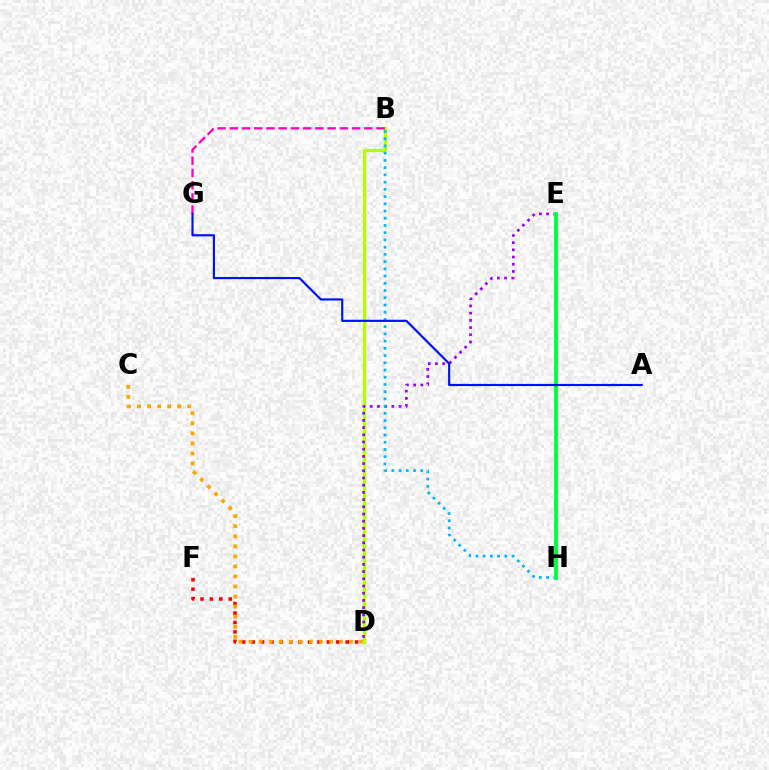{('D', 'F'): [{'color': '#ff0000', 'line_style': 'dotted', 'thickness': 2.56}], ('B', 'D'): [{'color': '#b3ff00', 'line_style': 'solid', 'thickness': 2.39}], ('D', 'E'): [{'color': '#9b00ff', 'line_style': 'dotted', 'thickness': 1.96}], ('B', 'H'): [{'color': '#00b5ff', 'line_style': 'dotted', 'thickness': 1.96}], ('E', 'H'): [{'color': '#00ff9d', 'line_style': 'solid', 'thickness': 2.91}, {'color': '#08ff00', 'line_style': 'solid', 'thickness': 1.71}], ('C', 'D'): [{'color': '#ffa500', 'line_style': 'dotted', 'thickness': 2.73}], ('B', 'G'): [{'color': '#ff00bd', 'line_style': 'dashed', 'thickness': 1.66}], ('A', 'G'): [{'color': '#0010ff', 'line_style': 'solid', 'thickness': 1.56}]}